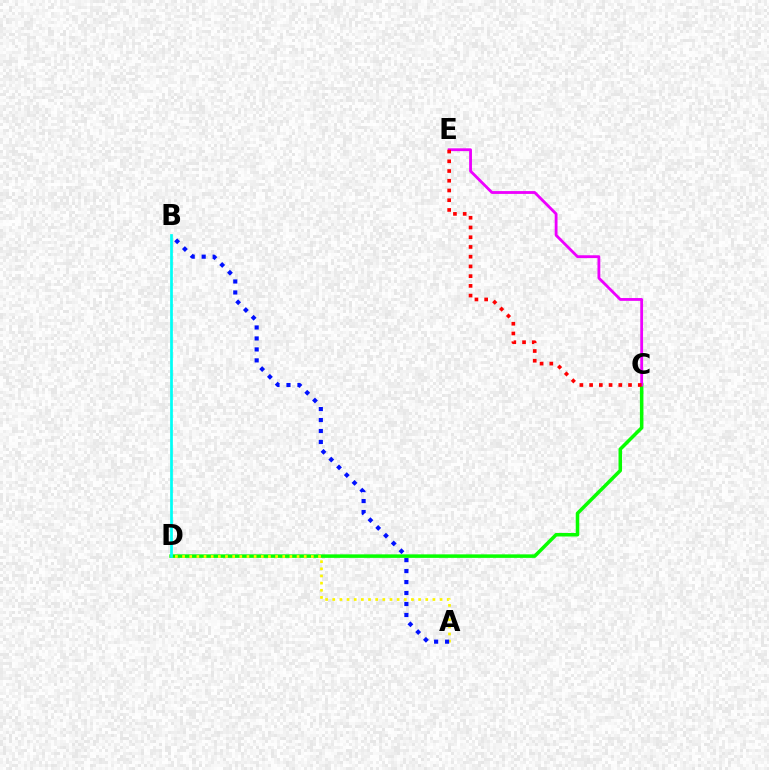{('C', 'D'): [{'color': '#08ff00', 'line_style': 'solid', 'thickness': 2.54}], ('A', 'D'): [{'color': '#fcf500', 'line_style': 'dotted', 'thickness': 1.94}], ('A', 'B'): [{'color': '#0010ff', 'line_style': 'dotted', 'thickness': 2.98}], ('C', 'E'): [{'color': '#ee00ff', 'line_style': 'solid', 'thickness': 2.03}, {'color': '#ff0000', 'line_style': 'dotted', 'thickness': 2.64}], ('B', 'D'): [{'color': '#00fff6', 'line_style': 'solid', 'thickness': 1.96}]}